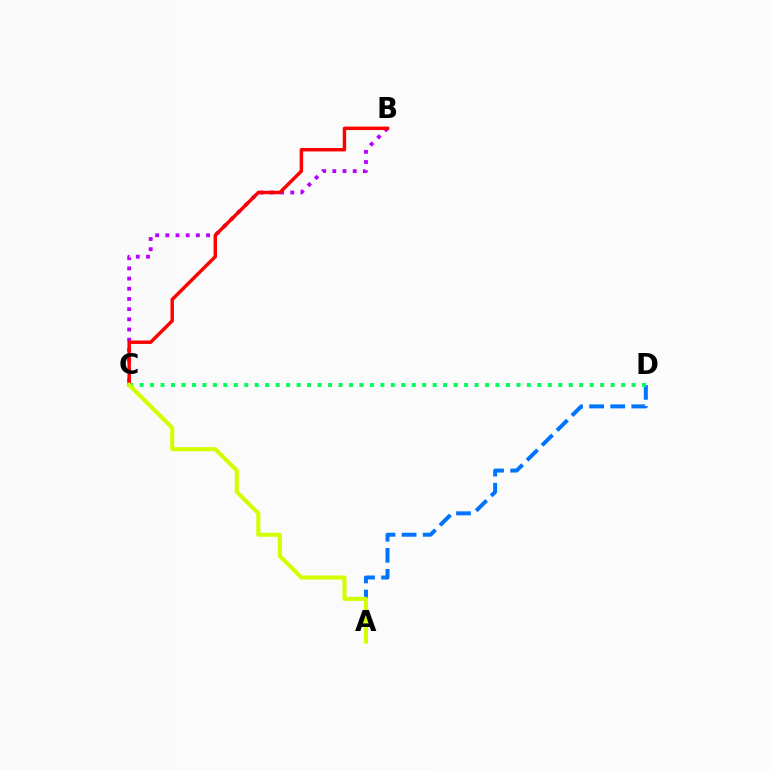{('A', 'D'): [{'color': '#0074ff', 'line_style': 'dashed', 'thickness': 2.86}], ('C', 'D'): [{'color': '#00ff5c', 'line_style': 'dotted', 'thickness': 2.84}], ('B', 'C'): [{'color': '#b900ff', 'line_style': 'dotted', 'thickness': 2.77}, {'color': '#ff0000', 'line_style': 'solid', 'thickness': 2.48}], ('A', 'C'): [{'color': '#d1ff00', 'line_style': 'solid', 'thickness': 2.94}]}